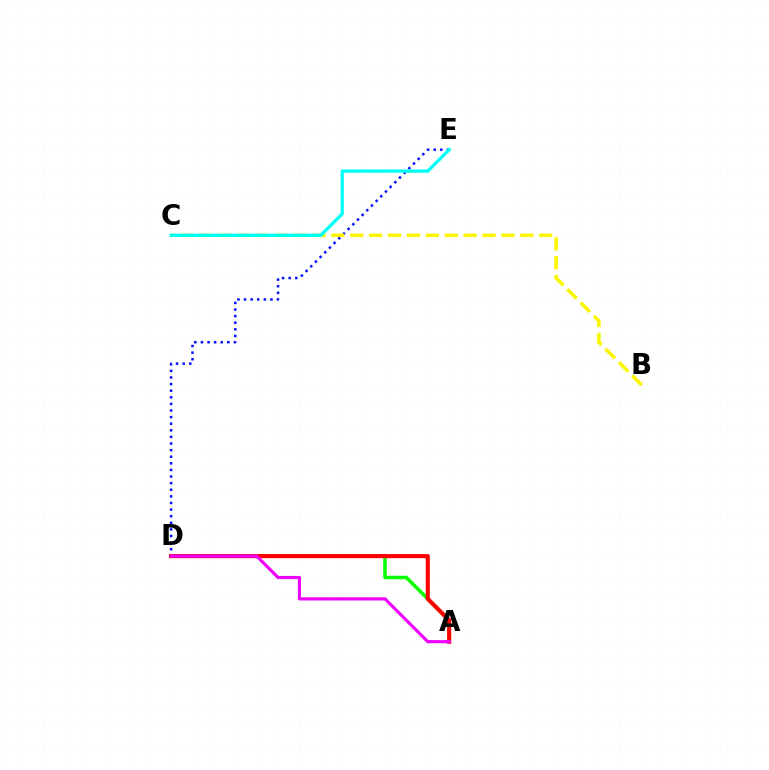{('A', 'D'): [{'color': '#08ff00', 'line_style': 'solid', 'thickness': 2.55}, {'color': '#ff0000', 'line_style': 'solid', 'thickness': 2.97}, {'color': '#ee00ff', 'line_style': 'solid', 'thickness': 2.27}], ('D', 'E'): [{'color': '#0010ff', 'line_style': 'dotted', 'thickness': 1.79}], ('B', 'C'): [{'color': '#fcf500', 'line_style': 'dashed', 'thickness': 2.57}], ('C', 'E'): [{'color': '#00fff6', 'line_style': 'solid', 'thickness': 2.38}]}